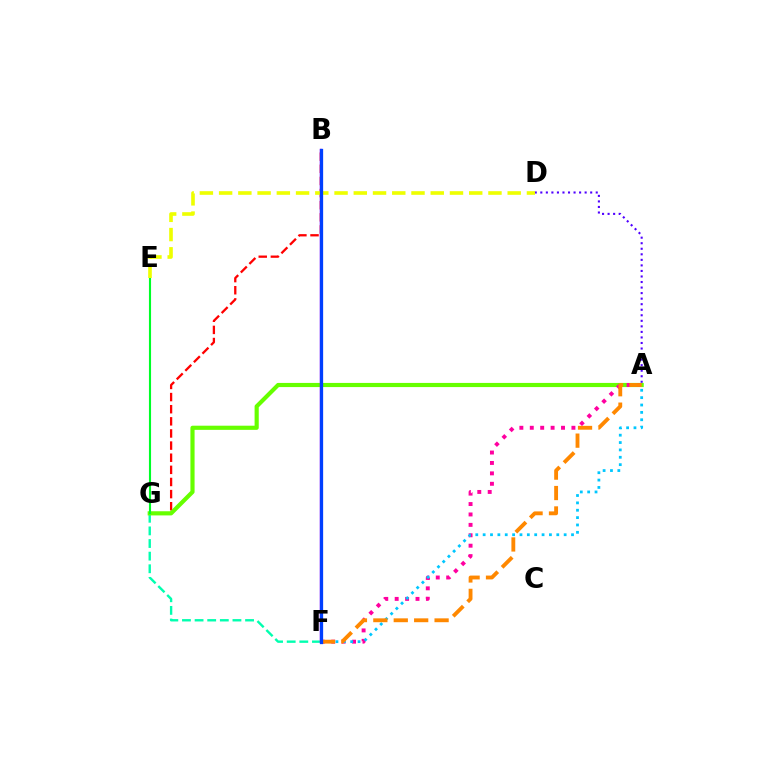{('A', 'D'): [{'color': '#4f00ff', 'line_style': 'dotted', 'thickness': 1.51}], ('B', 'G'): [{'color': '#ff0000', 'line_style': 'dashed', 'thickness': 1.65}], ('F', 'G'): [{'color': '#00ffaf', 'line_style': 'dashed', 'thickness': 1.71}], ('A', 'G'): [{'color': '#66ff00', 'line_style': 'solid', 'thickness': 2.99}], ('E', 'G'): [{'color': '#00ff27', 'line_style': 'solid', 'thickness': 1.52}], ('A', 'F'): [{'color': '#ff00a0', 'line_style': 'dotted', 'thickness': 2.83}, {'color': '#00c7ff', 'line_style': 'dotted', 'thickness': 2.0}, {'color': '#ff8800', 'line_style': 'dashed', 'thickness': 2.77}], ('B', 'F'): [{'color': '#d600ff', 'line_style': 'solid', 'thickness': 1.72}, {'color': '#003fff', 'line_style': 'solid', 'thickness': 2.36}], ('D', 'E'): [{'color': '#eeff00', 'line_style': 'dashed', 'thickness': 2.61}]}